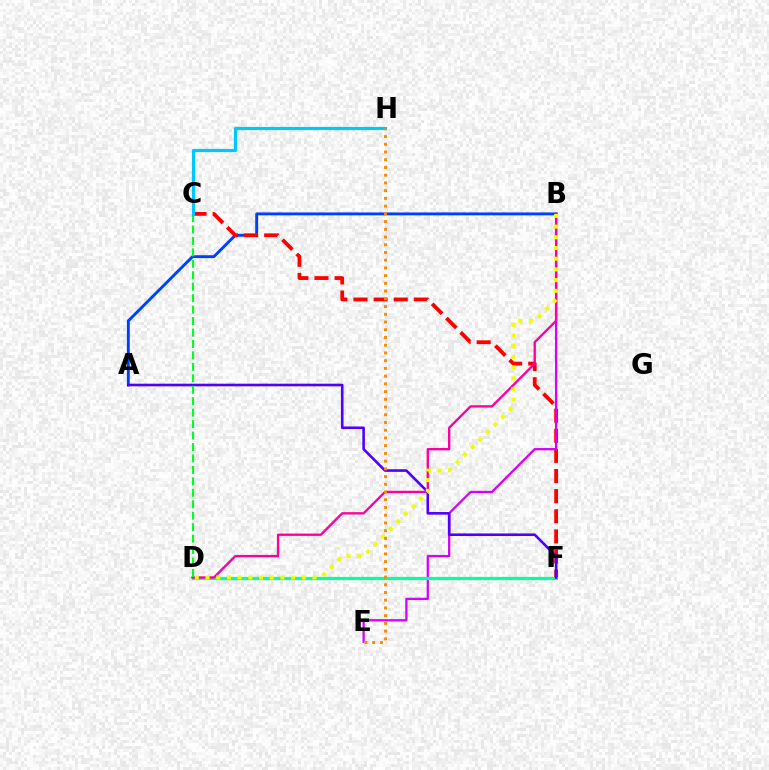{('A', 'B'): [{'color': '#003fff', 'line_style': 'solid', 'thickness': 2.08}], ('C', 'F'): [{'color': '#ff0000', 'line_style': 'dashed', 'thickness': 2.73}], ('B', 'E'): [{'color': '#d600ff', 'line_style': 'solid', 'thickness': 1.63}], ('D', 'F'): [{'color': '#66ff00', 'line_style': 'solid', 'thickness': 2.25}, {'color': '#00ffaf', 'line_style': 'solid', 'thickness': 2.25}], ('B', 'D'): [{'color': '#ff00a0', 'line_style': 'solid', 'thickness': 1.7}, {'color': '#eeff00', 'line_style': 'dotted', 'thickness': 2.91}], ('A', 'F'): [{'color': '#4f00ff', 'line_style': 'solid', 'thickness': 1.88}], ('C', 'D'): [{'color': '#00ff27', 'line_style': 'dashed', 'thickness': 1.56}], ('C', 'H'): [{'color': '#00c7ff', 'line_style': 'solid', 'thickness': 2.29}], ('E', 'H'): [{'color': '#ff8800', 'line_style': 'dotted', 'thickness': 2.1}]}